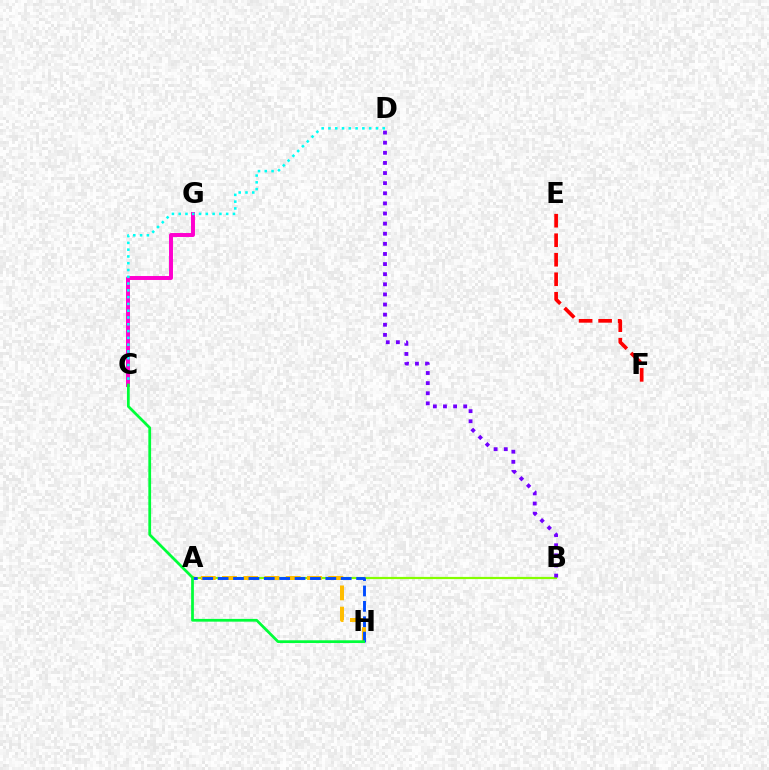{('A', 'B'): [{'color': '#84ff00', 'line_style': 'solid', 'thickness': 1.58}], ('C', 'G'): [{'color': '#ff00cf', 'line_style': 'solid', 'thickness': 2.84}], ('B', 'D'): [{'color': '#7200ff', 'line_style': 'dotted', 'thickness': 2.75}], ('A', 'H'): [{'color': '#ffbd00', 'line_style': 'dashed', 'thickness': 2.88}, {'color': '#004bff', 'line_style': 'dashed', 'thickness': 2.09}], ('E', 'F'): [{'color': '#ff0000', 'line_style': 'dashed', 'thickness': 2.65}], ('C', 'D'): [{'color': '#00fff6', 'line_style': 'dotted', 'thickness': 1.84}], ('C', 'H'): [{'color': '#00ff39', 'line_style': 'solid', 'thickness': 1.99}]}